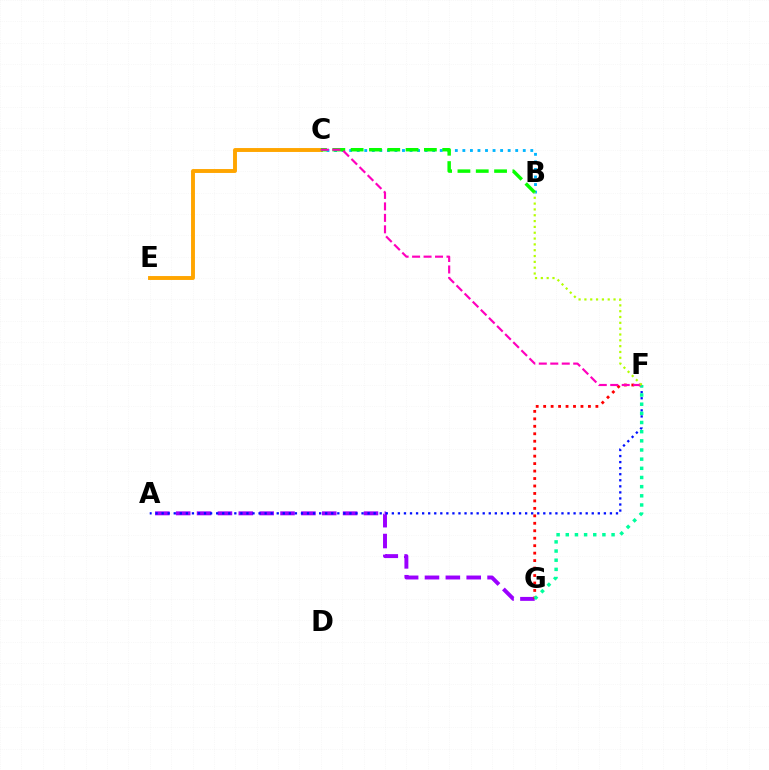{('B', 'C'): [{'color': '#00b5ff', 'line_style': 'dotted', 'thickness': 2.05}, {'color': '#08ff00', 'line_style': 'dashed', 'thickness': 2.49}], ('A', 'G'): [{'color': '#9b00ff', 'line_style': 'dashed', 'thickness': 2.83}], ('C', 'E'): [{'color': '#ffa500', 'line_style': 'solid', 'thickness': 2.81}], ('A', 'F'): [{'color': '#0010ff', 'line_style': 'dotted', 'thickness': 1.65}], ('F', 'G'): [{'color': '#ff0000', 'line_style': 'dotted', 'thickness': 2.03}, {'color': '#00ff9d', 'line_style': 'dotted', 'thickness': 2.49}], ('C', 'F'): [{'color': '#ff00bd', 'line_style': 'dashed', 'thickness': 1.56}], ('B', 'F'): [{'color': '#b3ff00', 'line_style': 'dotted', 'thickness': 1.58}]}